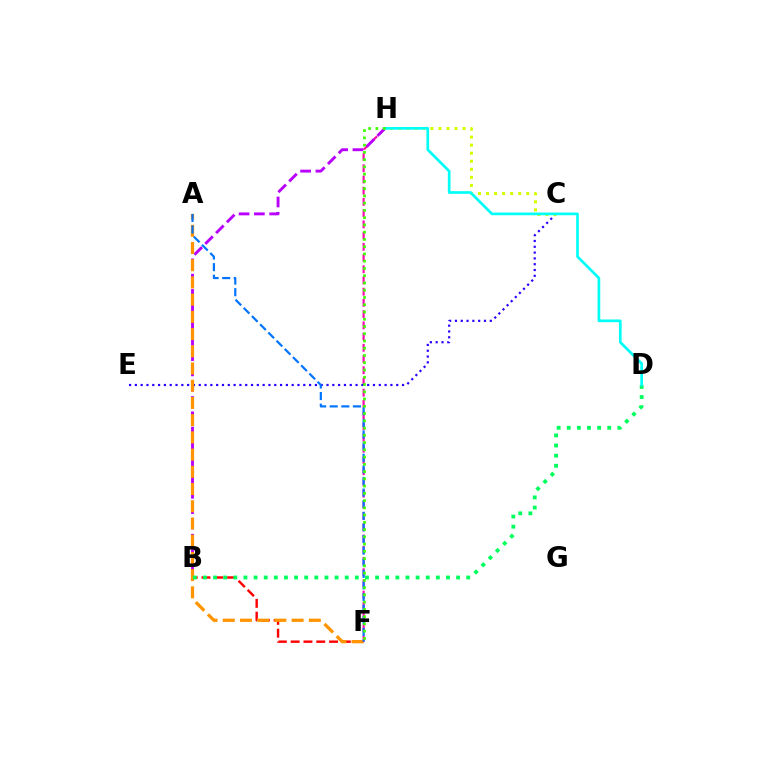{('B', 'F'): [{'color': '#ff0000', 'line_style': 'dashed', 'thickness': 1.74}], ('F', 'H'): [{'color': '#ff00ac', 'line_style': 'dashed', 'thickness': 1.52}, {'color': '#3dff00', 'line_style': 'dotted', 'thickness': 1.97}], ('C', 'E'): [{'color': '#2500ff', 'line_style': 'dotted', 'thickness': 1.58}], ('B', 'H'): [{'color': '#b900ff', 'line_style': 'dashed', 'thickness': 2.08}], ('C', 'H'): [{'color': '#d1ff00', 'line_style': 'dotted', 'thickness': 2.19}], ('A', 'F'): [{'color': '#ff9400', 'line_style': 'dashed', 'thickness': 2.34}, {'color': '#0074ff', 'line_style': 'dashed', 'thickness': 1.58}], ('B', 'D'): [{'color': '#00ff5c', 'line_style': 'dotted', 'thickness': 2.75}], ('D', 'H'): [{'color': '#00fff6', 'line_style': 'solid', 'thickness': 1.93}]}